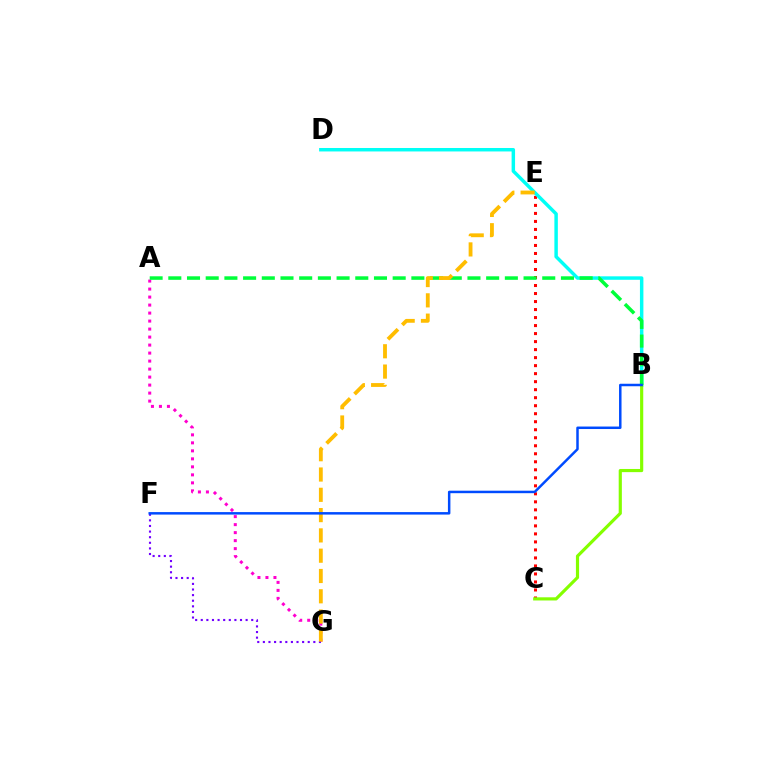{('C', 'E'): [{'color': '#ff0000', 'line_style': 'dotted', 'thickness': 2.18}], ('A', 'G'): [{'color': '#ff00cf', 'line_style': 'dotted', 'thickness': 2.17}], ('F', 'G'): [{'color': '#7200ff', 'line_style': 'dotted', 'thickness': 1.52}], ('B', 'D'): [{'color': '#00fff6', 'line_style': 'solid', 'thickness': 2.49}], ('B', 'C'): [{'color': '#84ff00', 'line_style': 'solid', 'thickness': 2.28}], ('A', 'B'): [{'color': '#00ff39', 'line_style': 'dashed', 'thickness': 2.54}], ('E', 'G'): [{'color': '#ffbd00', 'line_style': 'dashed', 'thickness': 2.76}], ('B', 'F'): [{'color': '#004bff', 'line_style': 'solid', 'thickness': 1.79}]}